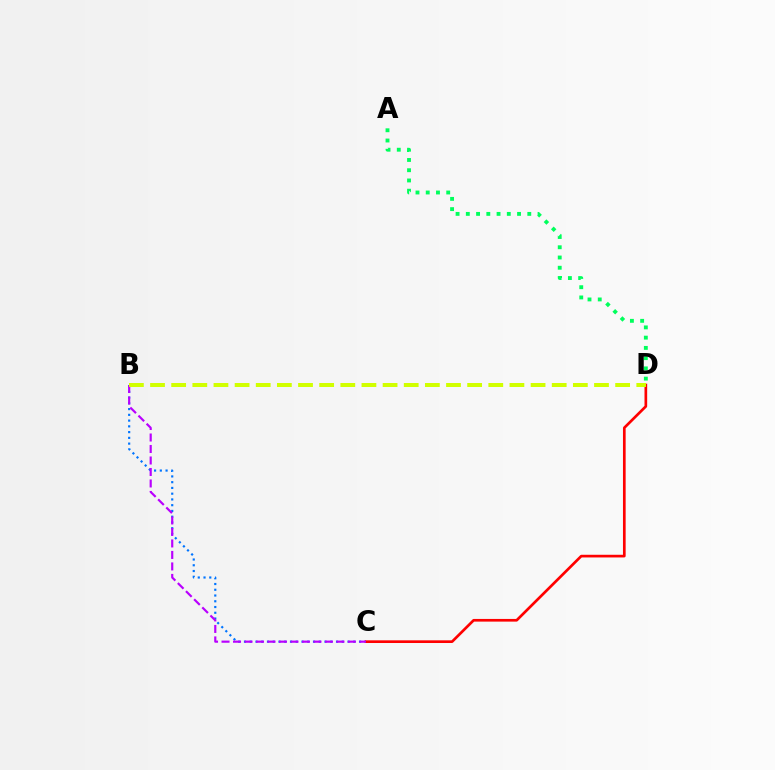{('B', 'C'): [{'color': '#0074ff', 'line_style': 'dotted', 'thickness': 1.56}, {'color': '#b900ff', 'line_style': 'dashed', 'thickness': 1.56}], ('C', 'D'): [{'color': '#ff0000', 'line_style': 'solid', 'thickness': 1.93}], ('A', 'D'): [{'color': '#00ff5c', 'line_style': 'dotted', 'thickness': 2.78}], ('B', 'D'): [{'color': '#d1ff00', 'line_style': 'dashed', 'thickness': 2.87}]}